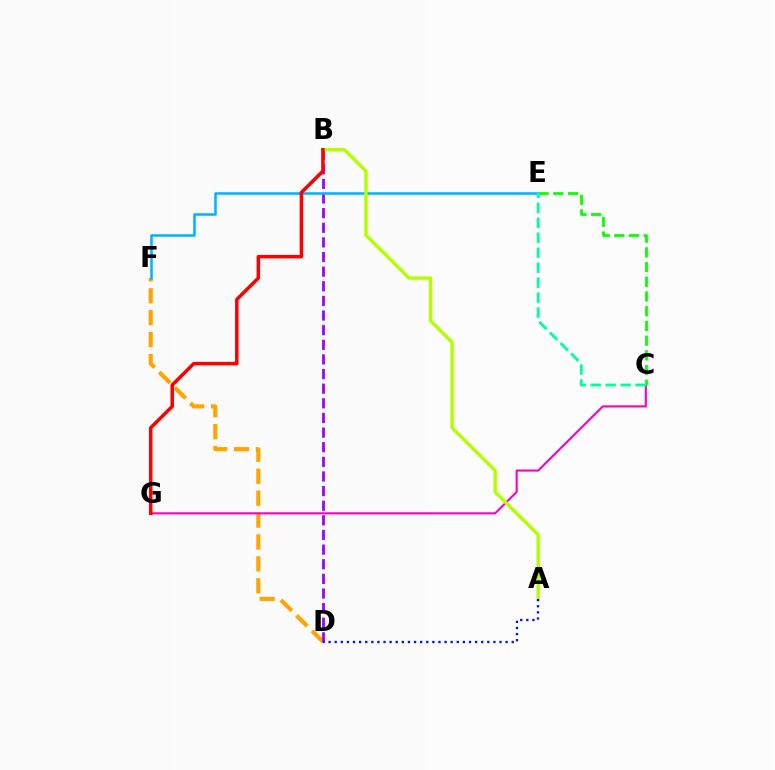{('D', 'F'): [{'color': '#ffa500', 'line_style': 'dashed', 'thickness': 2.98}], ('B', 'D'): [{'color': '#9b00ff', 'line_style': 'dashed', 'thickness': 1.99}], ('C', 'G'): [{'color': '#ff00bd', 'line_style': 'solid', 'thickness': 1.52}], ('E', 'F'): [{'color': '#00b5ff', 'line_style': 'solid', 'thickness': 1.84}], ('A', 'B'): [{'color': '#b3ff00', 'line_style': 'solid', 'thickness': 2.46}], ('B', 'G'): [{'color': '#ff0000', 'line_style': 'solid', 'thickness': 2.51}], ('C', 'E'): [{'color': '#08ff00', 'line_style': 'dashed', 'thickness': 2.0}, {'color': '#00ff9d', 'line_style': 'dashed', 'thickness': 2.03}], ('A', 'D'): [{'color': '#0010ff', 'line_style': 'dotted', 'thickness': 1.66}]}